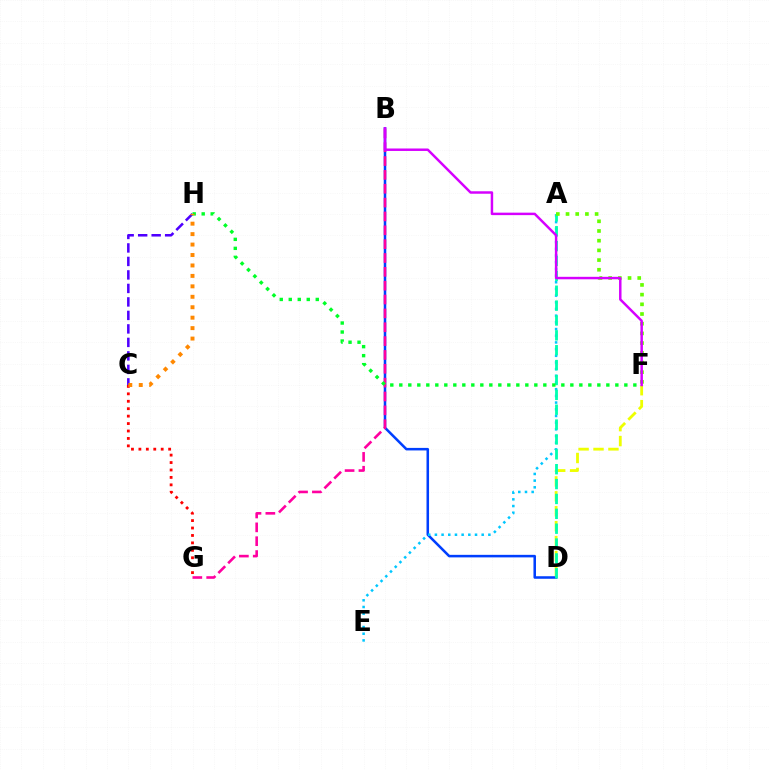{('D', 'F'): [{'color': '#eeff00', 'line_style': 'dashed', 'thickness': 2.03}], ('C', 'G'): [{'color': '#ff0000', 'line_style': 'dotted', 'thickness': 2.02}], ('B', 'D'): [{'color': '#003fff', 'line_style': 'solid', 'thickness': 1.83}], ('B', 'G'): [{'color': '#ff00a0', 'line_style': 'dashed', 'thickness': 1.88}], ('A', 'E'): [{'color': '#00c7ff', 'line_style': 'dotted', 'thickness': 1.82}], ('A', 'D'): [{'color': '#00ffaf', 'line_style': 'dashed', 'thickness': 2.02}], ('A', 'F'): [{'color': '#66ff00', 'line_style': 'dotted', 'thickness': 2.63}], ('C', 'H'): [{'color': '#4f00ff', 'line_style': 'dashed', 'thickness': 1.83}, {'color': '#ff8800', 'line_style': 'dotted', 'thickness': 2.84}], ('F', 'H'): [{'color': '#00ff27', 'line_style': 'dotted', 'thickness': 2.45}], ('B', 'F'): [{'color': '#d600ff', 'line_style': 'solid', 'thickness': 1.78}]}